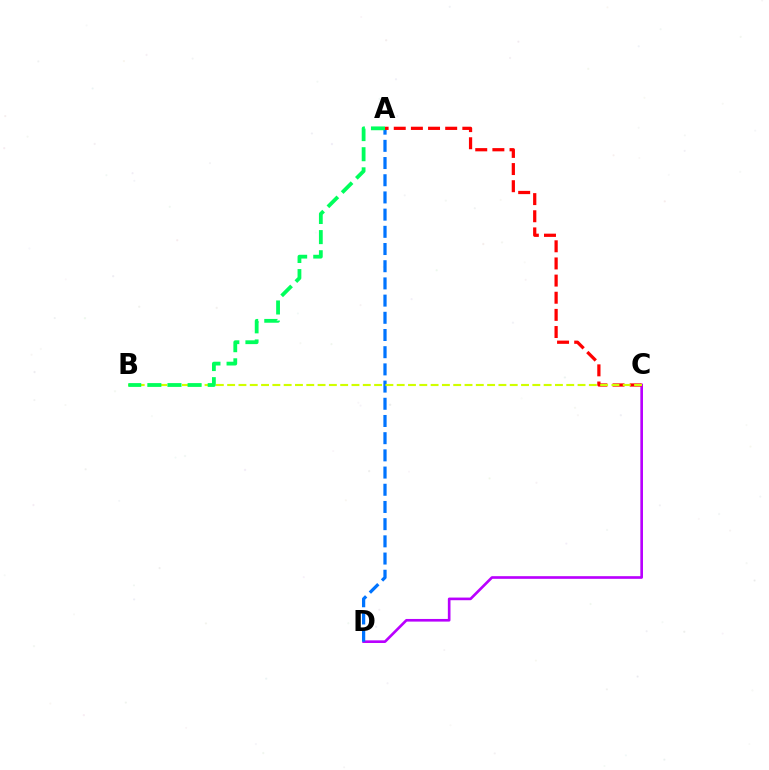{('C', 'D'): [{'color': '#b900ff', 'line_style': 'solid', 'thickness': 1.9}], ('A', 'D'): [{'color': '#0074ff', 'line_style': 'dashed', 'thickness': 2.34}], ('A', 'C'): [{'color': '#ff0000', 'line_style': 'dashed', 'thickness': 2.33}], ('B', 'C'): [{'color': '#d1ff00', 'line_style': 'dashed', 'thickness': 1.54}], ('A', 'B'): [{'color': '#00ff5c', 'line_style': 'dashed', 'thickness': 2.73}]}